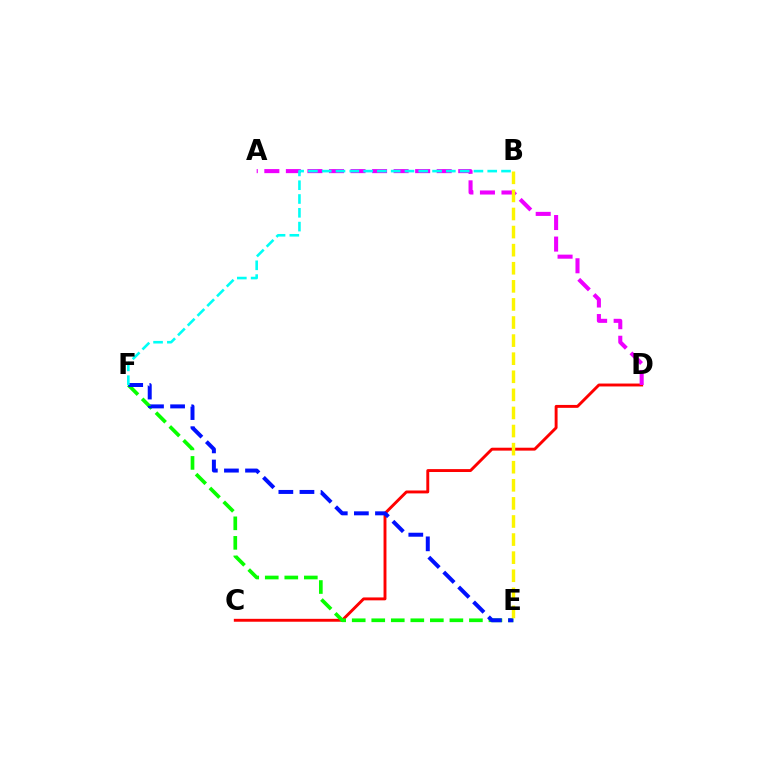{('C', 'D'): [{'color': '#ff0000', 'line_style': 'solid', 'thickness': 2.09}], ('A', 'D'): [{'color': '#ee00ff', 'line_style': 'dashed', 'thickness': 2.93}], ('E', 'F'): [{'color': '#08ff00', 'line_style': 'dashed', 'thickness': 2.65}, {'color': '#0010ff', 'line_style': 'dashed', 'thickness': 2.87}], ('B', 'F'): [{'color': '#00fff6', 'line_style': 'dashed', 'thickness': 1.87}], ('B', 'E'): [{'color': '#fcf500', 'line_style': 'dashed', 'thickness': 2.46}]}